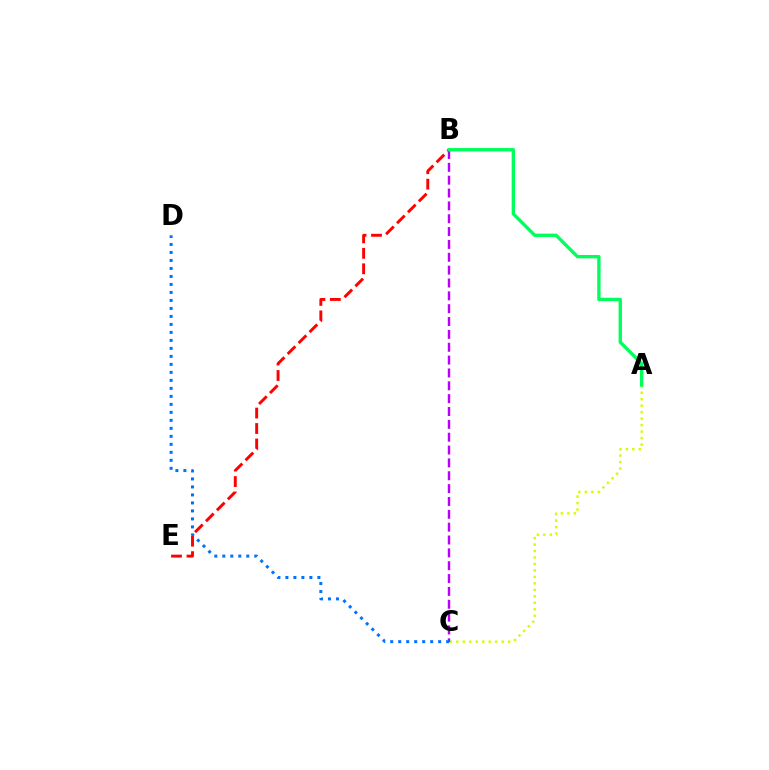{('A', 'C'): [{'color': '#d1ff00', 'line_style': 'dotted', 'thickness': 1.76}], ('B', 'C'): [{'color': '#b900ff', 'line_style': 'dashed', 'thickness': 1.75}], ('C', 'D'): [{'color': '#0074ff', 'line_style': 'dotted', 'thickness': 2.17}], ('B', 'E'): [{'color': '#ff0000', 'line_style': 'dashed', 'thickness': 2.1}], ('A', 'B'): [{'color': '#00ff5c', 'line_style': 'solid', 'thickness': 2.41}]}